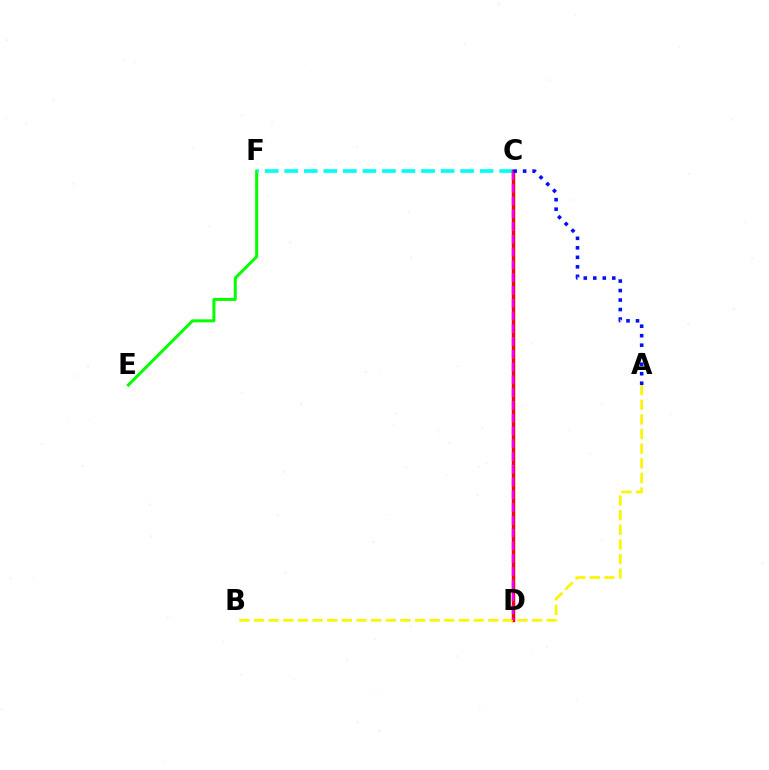{('E', 'F'): [{'color': '#08ff00', 'line_style': 'solid', 'thickness': 2.17}], ('C', 'F'): [{'color': '#00fff6', 'line_style': 'dashed', 'thickness': 2.65}], ('C', 'D'): [{'color': '#ff0000', 'line_style': 'solid', 'thickness': 2.48}, {'color': '#ee00ff', 'line_style': 'dashed', 'thickness': 1.74}], ('A', 'B'): [{'color': '#fcf500', 'line_style': 'dashed', 'thickness': 1.99}], ('A', 'C'): [{'color': '#0010ff', 'line_style': 'dotted', 'thickness': 2.58}]}